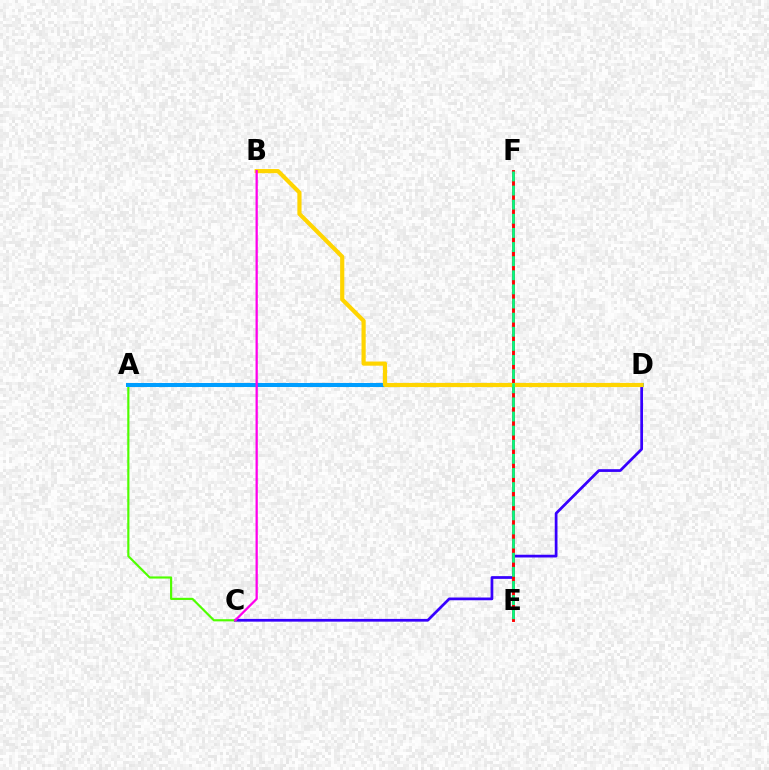{('C', 'D'): [{'color': '#3700ff', 'line_style': 'solid', 'thickness': 1.97}], ('A', 'C'): [{'color': '#4fff00', 'line_style': 'solid', 'thickness': 1.56}], ('E', 'F'): [{'color': '#ff0000', 'line_style': 'solid', 'thickness': 2.09}, {'color': '#00ff86', 'line_style': 'dashed', 'thickness': 1.92}], ('A', 'D'): [{'color': '#009eff', 'line_style': 'solid', 'thickness': 2.91}], ('B', 'D'): [{'color': '#ffd500', 'line_style': 'solid', 'thickness': 3.0}], ('B', 'C'): [{'color': '#ff00ed', 'line_style': 'solid', 'thickness': 1.63}]}